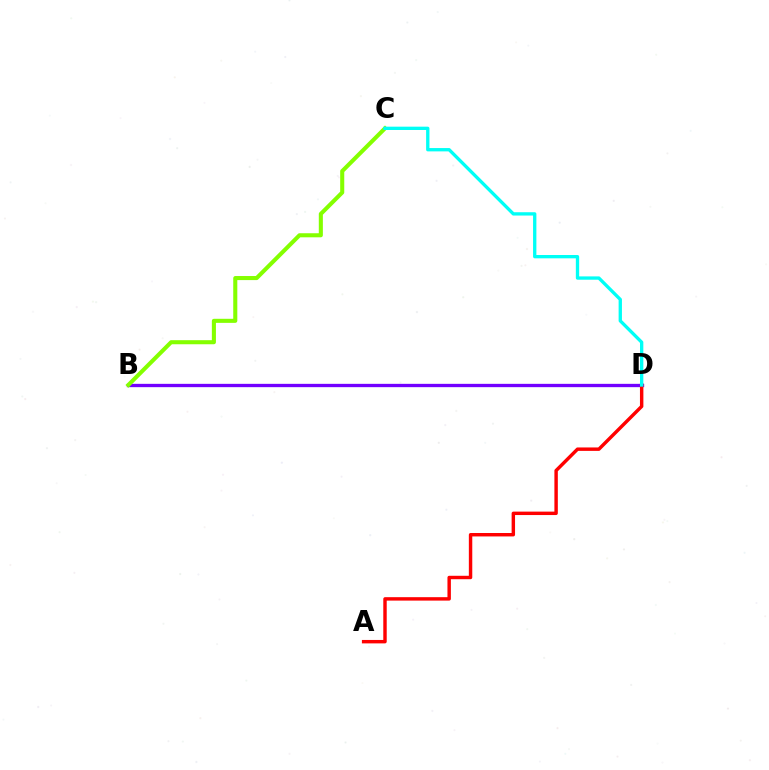{('B', 'D'): [{'color': '#7200ff', 'line_style': 'solid', 'thickness': 2.39}], ('A', 'D'): [{'color': '#ff0000', 'line_style': 'solid', 'thickness': 2.47}], ('B', 'C'): [{'color': '#84ff00', 'line_style': 'solid', 'thickness': 2.93}], ('C', 'D'): [{'color': '#00fff6', 'line_style': 'solid', 'thickness': 2.39}]}